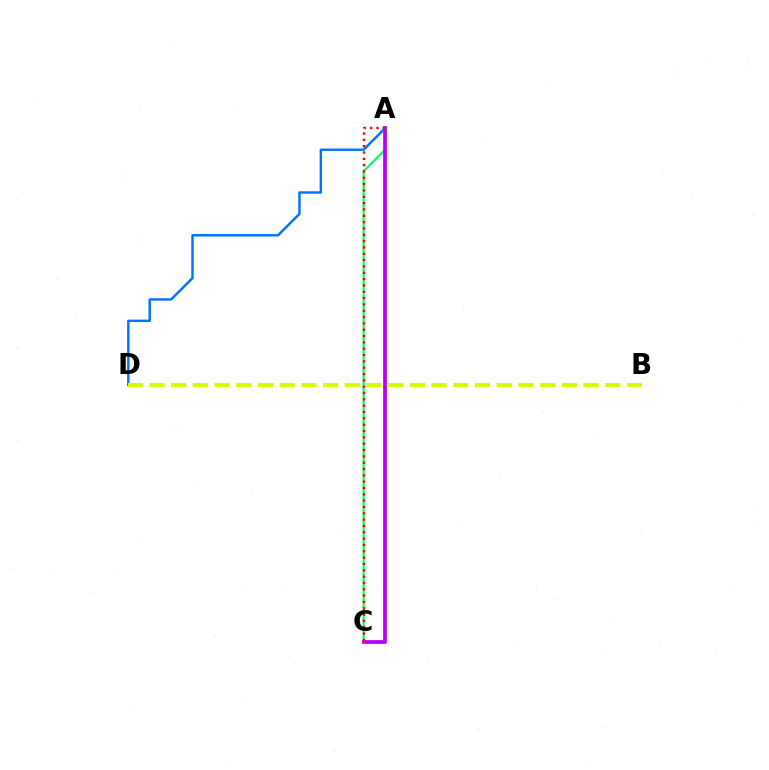{('A', 'C'): [{'color': '#00ff5c', 'line_style': 'solid', 'thickness': 1.52}, {'color': '#b900ff', 'line_style': 'solid', 'thickness': 2.7}, {'color': '#ff0000', 'line_style': 'dotted', 'thickness': 1.72}], ('A', 'D'): [{'color': '#0074ff', 'line_style': 'solid', 'thickness': 1.76}], ('B', 'D'): [{'color': '#d1ff00', 'line_style': 'dashed', 'thickness': 2.95}]}